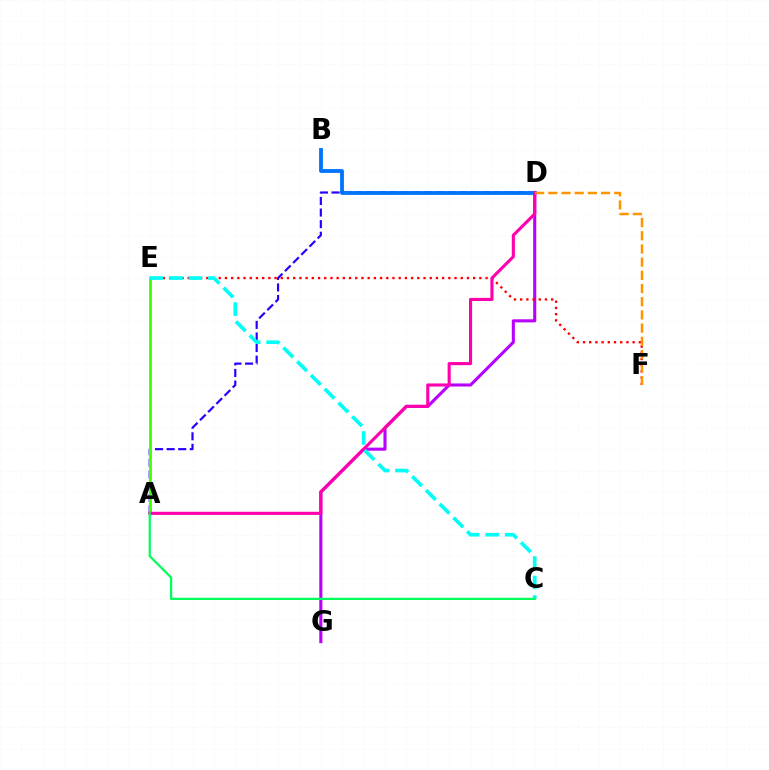{('A', 'D'): [{'color': '#2500ff', 'line_style': 'dashed', 'thickness': 1.57}, {'color': '#ff00ac', 'line_style': 'solid', 'thickness': 2.23}], ('D', 'G'): [{'color': '#b900ff', 'line_style': 'solid', 'thickness': 2.22}], ('B', 'D'): [{'color': '#0074ff', 'line_style': 'solid', 'thickness': 2.75}], ('A', 'E'): [{'color': '#d1ff00', 'line_style': 'solid', 'thickness': 2.01}, {'color': '#3dff00', 'line_style': 'solid', 'thickness': 1.86}], ('E', 'F'): [{'color': '#ff0000', 'line_style': 'dotted', 'thickness': 1.69}], ('C', 'E'): [{'color': '#00fff6', 'line_style': 'dashed', 'thickness': 2.64}], ('D', 'F'): [{'color': '#ff9400', 'line_style': 'dashed', 'thickness': 1.79}], ('A', 'C'): [{'color': '#00ff5c', 'line_style': 'solid', 'thickness': 1.61}]}